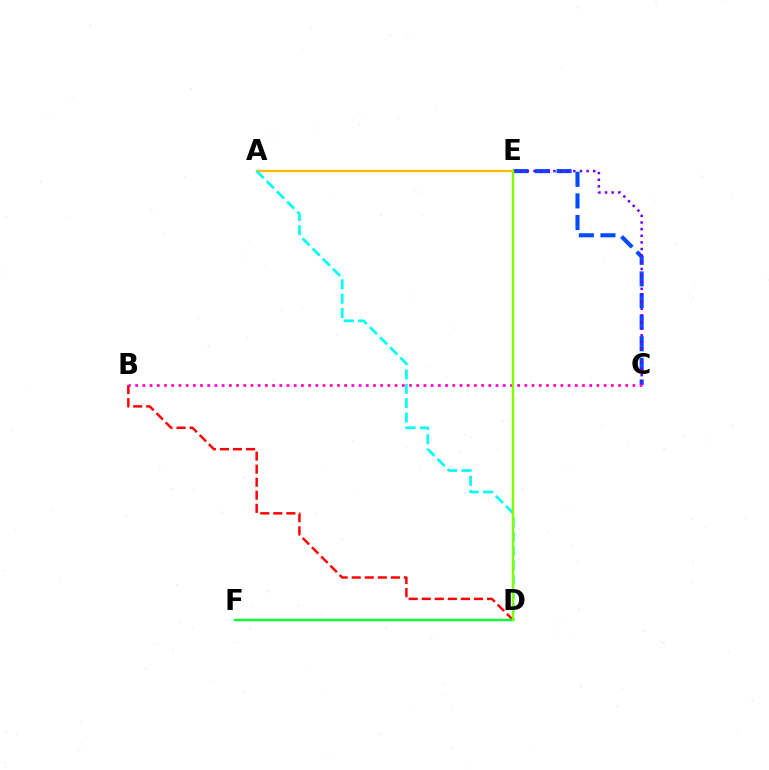{('A', 'E'): [{'color': '#ffbd00', 'line_style': 'solid', 'thickness': 1.68}], ('B', 'D'): [{'color': '#ff0000', 'line_style': 'dashed', 'thickness': 1.77}], ('D', 'F'): [{'color': '#00ff39', 'line_style': 'solid', 'thickness': 1.72}], ('A', 'D'): [{'color': '#00fff6', 'line_style': 'dashed', 'thickness': 1.95}], ('C', 'E'): [{'color': '#004bff', 'line_style': 'dashed', 'thickness': 2.94}, {'color': '#7200ff', 'line_style': 'dotted', 'thickness': 1.8}], ('B', 'C'): [{'color': '#ff00cf', 'line_style': 'dotted', 'thickness': 1.96}], ('D', 'E'): [{'color': '#84ff00', 'line_style': 'solid', 'thickness': 1.78}]}